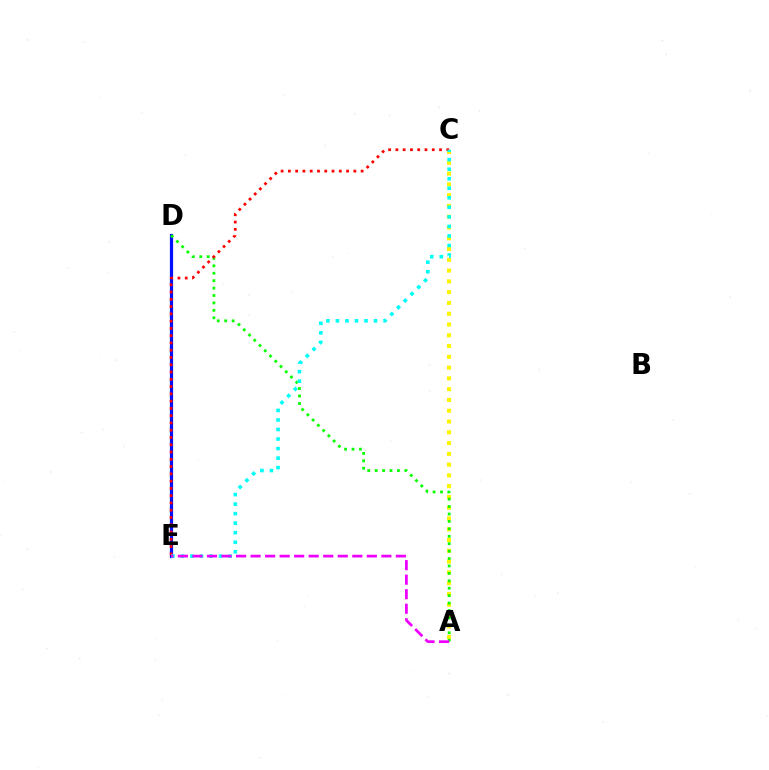{('A', 'C'): [{'color': '#fcf500', 'line_style': 'dotted', 'thickness': 2.93}], ('D', 'E'): [{'color': '#0010ff', 'line_style': 'solid', 'thickness': 2.3}], ('A', 'D'): [{'color': '#08ff00', 'line_style': 'dotted', 'thickness': 2.02}], ('C', 'E'): [{'color': '#ff0000', 'line_style': 'dotted', 'thickness': 1.98}, {'color': '#00fff6', 'line_style': 'dotted', 'thickness': 2.59}], ('A', 'E'): [{'color': '#ee00ff', 'line_style': 'dashed', 'thickness': 1.97}]}